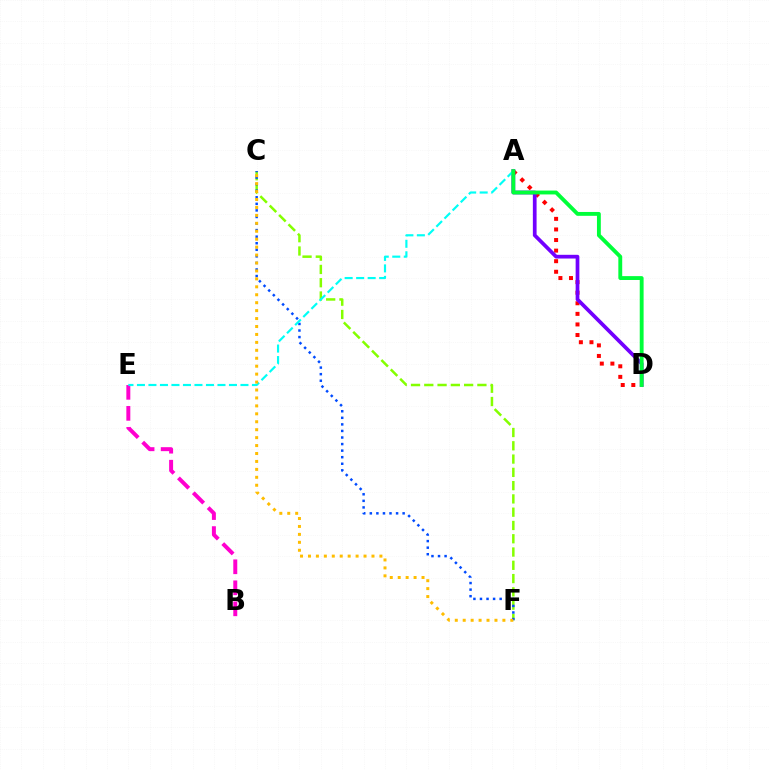{('A', 'D'): [{'color': '#ff0000', 'line_style': 'dotted', 'thickness': 2.87}, {'color': '#7200ff', 'line_style': 'solid', 'thickness': 2.68}, {'color': '#00ff39', 'line_style': 'solid', 'thickness': 2.78}], ('C', 'F'): [{'color': '#84ff00', 'line_style': 'dashed', 'thickness': 1.8}, {'color': '#004bff', 'line_style': 'dotted', 'thickness': 1.78}, {'color': '#ffbd00', 'line_style': 'dotted', 'thickness': 2.16}], ('B', 'E'): [{'color': '#ff00cf', 'line_style': 'dashed', 'thickness': 2.86}], ('A', 'E'): [{'color': '#00fff6', 'line_style': 'dashed', 'thickness': 1.56}]}